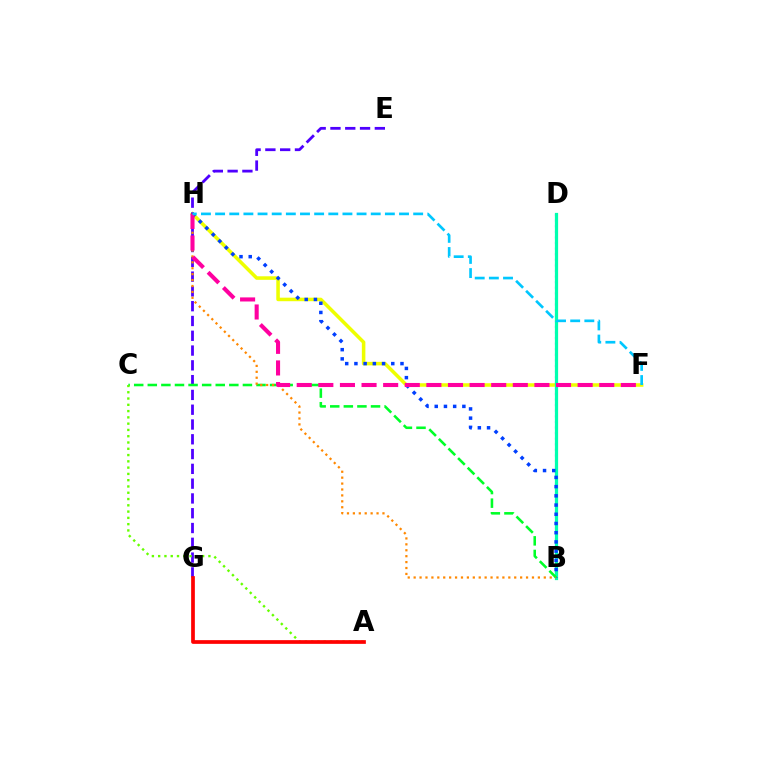{('F', 'H'): [{'color': '#eeff00', 'line_style': 'solid', 'thickness': 2.55}, {'color': '#ff00a0', 'line_style': 'dashed', 'thickness': 2.94}, {'color': '#00c7ff', 'line_style': 'dashed', 'thickness': 1.92}], ('E', 'G'): [{'color': '#4f00ff', 'line_style': 'dashed', 'thickness': 2.01}], ('B', 'D'): [{'color': '#d600ff', 'line_style': 'dotted', 'thickness': 1.52}, {'color': '#00ffaf', 'line_style': 'solid', 'thickness': 2.32}], ('B', 'H'): [{'color': '#003fff', 'line_style': 'dotted', 'thickness': 2.5}, {'color': '#ff8800', 'line_style': 'dotted', 'thickness': 1.61}], ('B', 'C'): [{'color': '#00ff27', 'line_style': 'dashed', 'thickness': 1.85}], ('A', 'C'): [{'color': '#66ff00', 'line_style': 'dotted', 'thickness': 1.71}], ('A', 'G'): [{'color': '#ff0000', 'line_style': 'solid', 'thickness': 2.67}]}